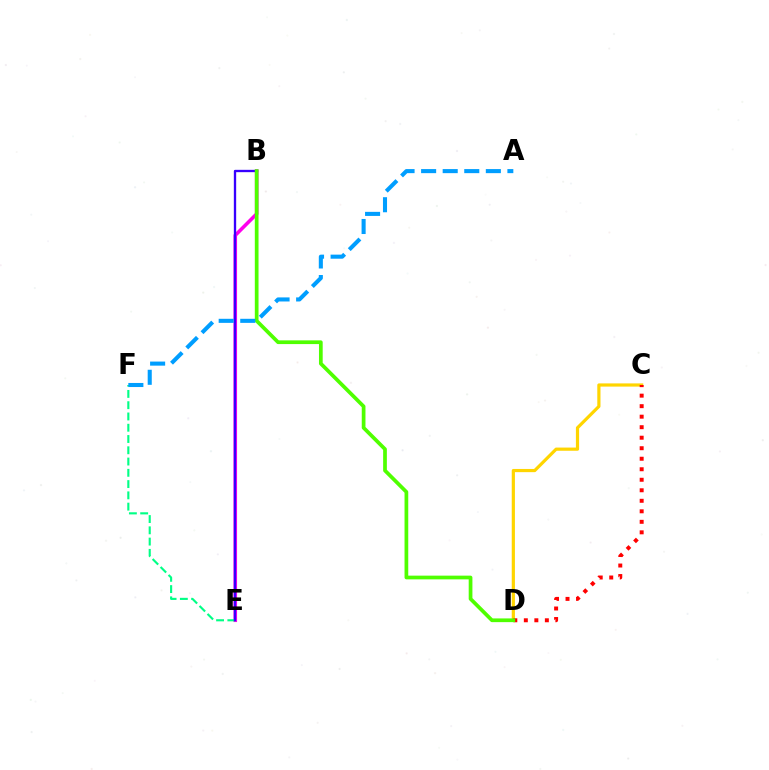{('B', 'E'): [{'color': '#ff00ed', 'line_style': 'solid', 'thickness': 2.57}, {'color': '#3700ff', 'line_style': 'solid', 'thickness': 1.68}], ('C', 'D'): [{'color': '#ffd500', 'line_style': 'solid', 'thickness': 2.3}, {'color': '#ff0000', 'line_style': 'dotted', 'thickness': 2.86}], ('E', 'F'): [{'color': '#00ff86', 'line_style': 'dashed', 'thickness': 1.53}], ('B', 'D'): [{'color': '#4fff00', 'line_style': 'solid', 'thickness': 2.68}], ('A', 'F'): [{'color': '#009eff', 'line_style': 'dashed', 'thickness': 2.93}]}